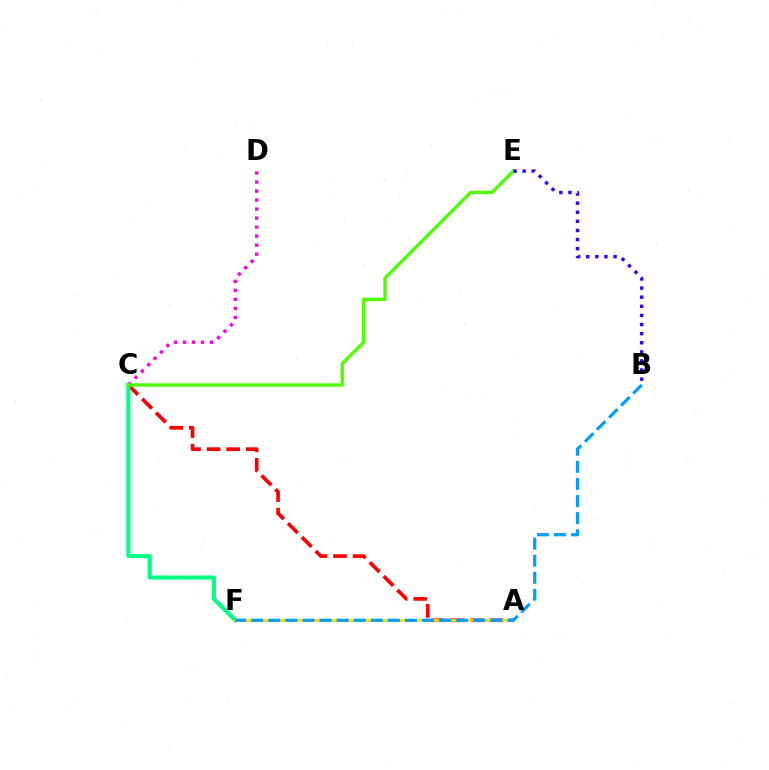{('A', 'C'): [{'color': '#ff0000', 'line_style': 'dashed', 'thickness': 2.66}], ('C', 'F'): [{'color': '#00ff86', 'line_style': 'solid', 'thickness': 2.96}], ('A', 'F'): [{'color': '#ffd500', 'line_style': 'solid', 'thickness': 1.92}], ('C', 'D'): [{'color': '#ff00ed', 'line_style': 'dotted', 'thickness': 2.45}], ('C', 'E'): [{'color': '#4fff00', 'line_style': 'solid', 'thickness': 2.43}], ('B', 'F'): [{'color': '#009eff', 'line_style': 'dashed', 'thickness': 2.32}], ('B', 'E'): [{'color': '#3700ff', 'line_style': 'dotted', 'thickness': 2.47}]}